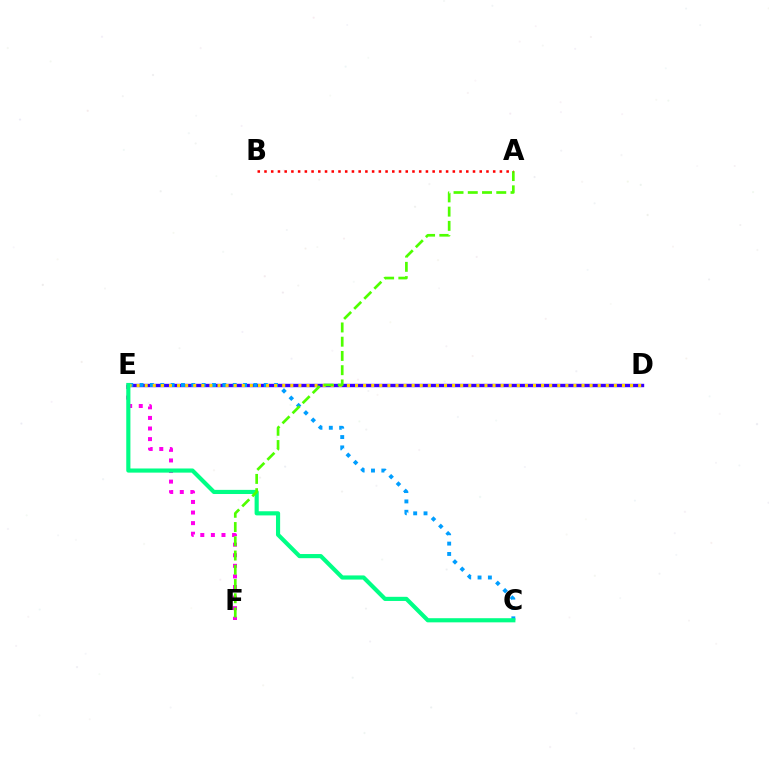{('E', 'F'): [{'color': '#ff00ed', 'line_style': 'dotted', 'thickness': 2.88}], ('D', 'E'): [{'color': '#3700ff', 'line_style': 'solid', 'thickness': 2.45}, {'color': '#ffd500', 'line_style': 'dotted', 'thickness': 2.2}], ('C', 'E'): [{'color': '#009eff', 'line_style': 'dotted', 'thickness': 2.81}, {'color': '#00ff86', 'line_style': 'solid', 'thickness': 2.98}], ('A', 'F'): [{'color': '#4fff00', 'line_style': 'dashed', 'thickness': 1.94}], ('A', 'B'): [{'color': '#ff0000', 'line_style': 'dotted', 'thickness': 1.83}]}